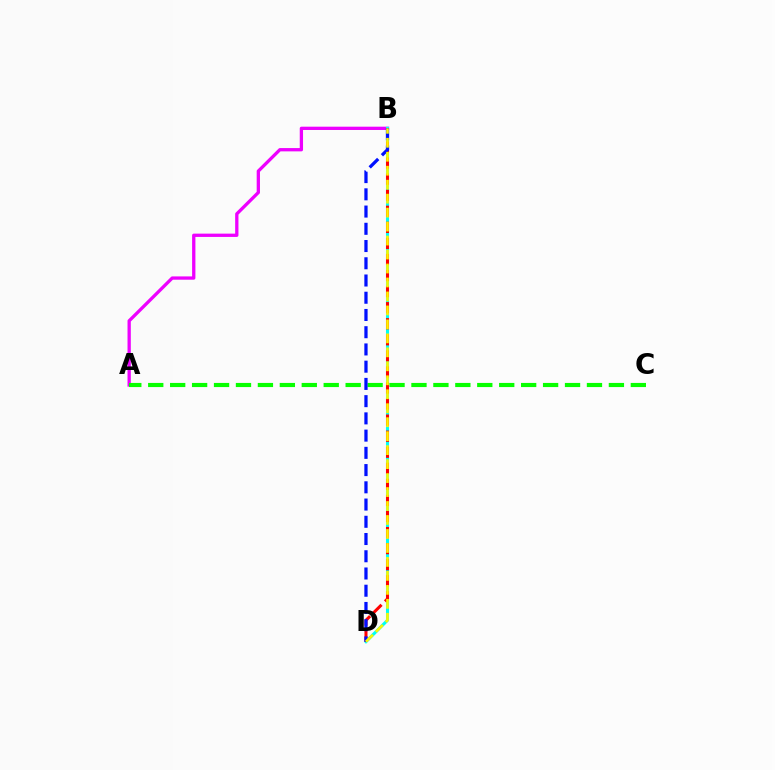{('A', 'B'): [{'color': '#ee00ff', 'line_style': 'solid', 'thickness': 2.37}], ('B', 'D'): [{'color': '#00fff6', 'line_style': 'solid', 'thickness': 2.19}, {'color': '#ff0000', 'line_style': 'dashed', 'thickness': 2.18}, {'color': '#0010ff', 'line_style': 'dashed', 'thickness': 2.34}, {'color': '#fcf500', 'line_style': 'dashed', 'thickness': 1.9}], ('A', 'C'): [{'color': '#08ff00', 'line_style': 'dashed', 'thickness': 2.98}]}